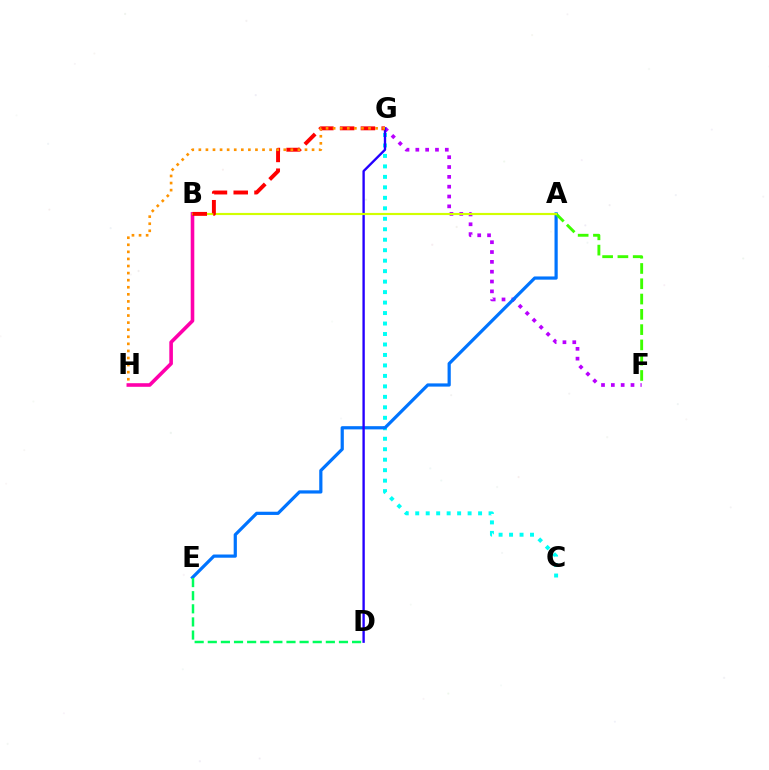{('F', 'G'): [{'color': '#b900ff', 'line_style': 'dotted', 'thickness': 2.67}], ('C', 'G'): [{'color': '#00fff6', 'line_style': 'dotted', 'thickness': 2.85}], ('A', 'E'): [{'color': '#0074ff', 'line_style': 'solid', 'thickness': 2.31}], ('D', 'E'): [{'color': '#00ff5c', 'line_style': 'dashed', 'thickness': 1.78}], ('A', 'F'): [{'color': '#3dff00', 'line_style': 'dashed', 'thickness': 2.08}], ('D', 'G'): [{'color': '#2500ff', 'line_style': 'solid', 'thickness': 1.7}], ('B', 'H'): [{'color': '#ff00ac', 'line_style': 'solid', 'thickness': 2.6}], ('A', 'B'): [{'color': '#d1ff00', 'line_style': 'solid', 'thickness': 1.56}], ('B', 'G'): [{'color': '#ff0000', 'line_style': 'dashed', 'thickness': 2.82}], ('G', 'H'): [{'color': '#ff9400', 'line_style': 'dotted', 'thickness': 1.92}]}